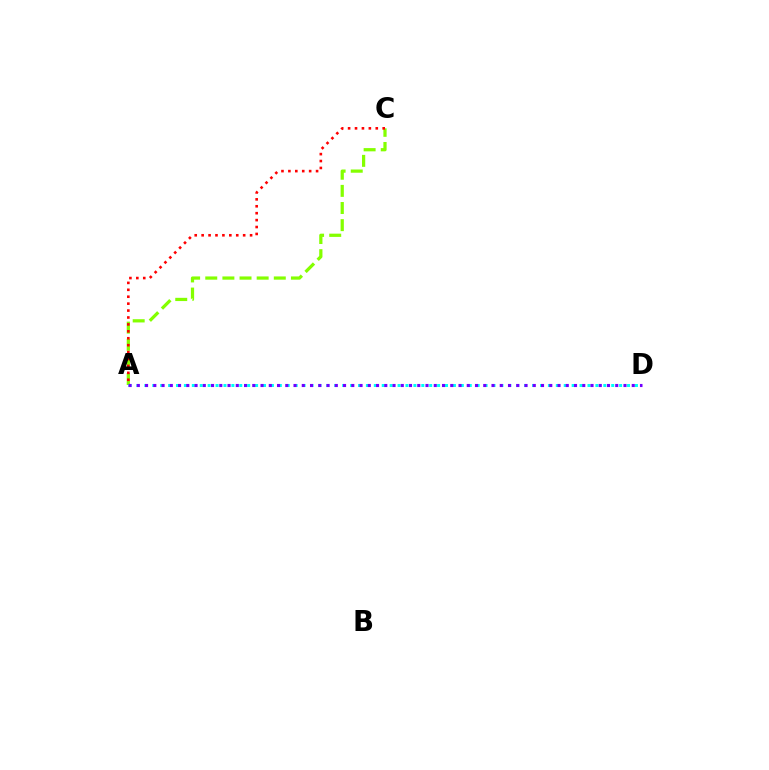{('A', 'C'): [{'color': '#84ff00', 'line_style': 'dashed', 'thickness': 2.33}, {'color': '#ff0000', 'line_style': 'dotted', 'thickness': 1.88}], ('A', 'D'): [{'color': '#00fff6', 'line_style': 'dotted', 'thickness': 2.15}, {'color': '#7200ff', 'line_style': 'dotted', 'thickness': 2.24}]}